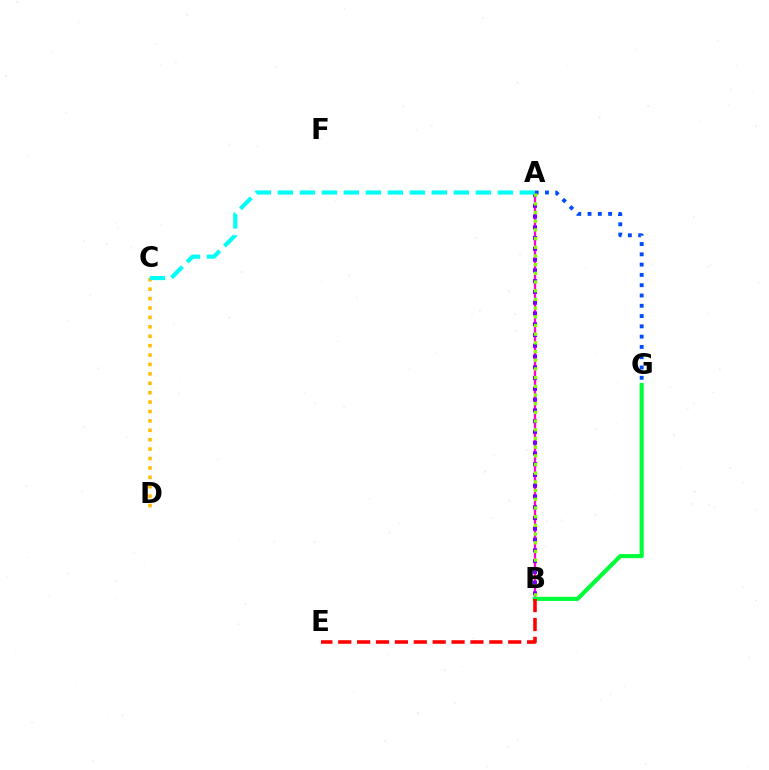{('A', 'B'): [{'color': '#ff00cf', 'line_style': 'solid', 'thickness': 1.66}, {'color': '#7200ff', 'line_style': 'dotted', 'thickness': 2.93}, {'color': '#84ff00', 'line_style': 'dotted', 'thickness': 2.36}], ('B', 'G'): [{'color': '#00ff39', 'line_style': 'solid', 'thickness': 2.97}], ('B', 'E'): [{'color': '#ff0000', 'line_style': 'dashed', 'thickness': 2.57}], ('A', 'G'): [{'color': '#004bff', 'line_style': 'dotted', 'thickness': 2.8}], ('C', 'D'): [{'color': '#ffbd00', 'line_style': 'dotted', 'thickness': 2.56}], ('A', 'C'): [{'color': '#00fff6', 'line_style': 'dashed', 'thickness': 2.99}]}